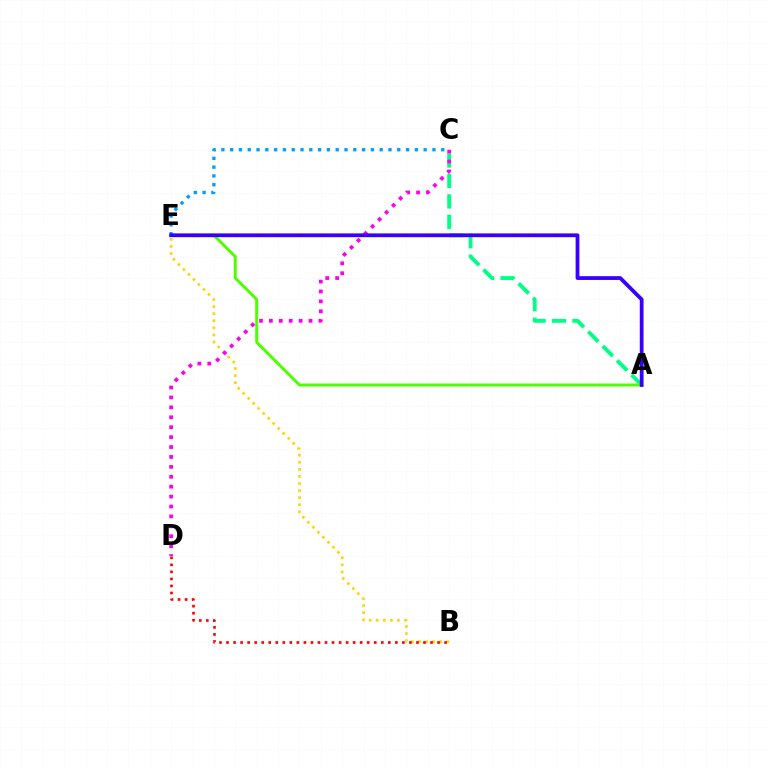{('B', 'E'): [{'color': '#ffd500', 'line_style': 'dotted', 'thickness': 1.92}], ('A', 'C'): [{'color': '#00ff86', 'line_style': 'dashed', 'thickness': 2.77}], ('A', 'E'): [{'color': '#4fff00', 'line_style': 'solid', 'thickness': 2.12}, {'color': '#3700ff', 'line_style': 'solid', 'thickness': 2.72}], ('B', 'D'): [{'color': '#ff0000', 'line_style': 'dotted', 'thickness': 1.91}], ('C', 'E'): [{'color': '#009eff', 'line_style': 'dotted', 'thickness': 2.39}], ('C', 'D'): [{'color': '#ff00ed', 'line_style': 'dotted', 'thickness': 2.69}]}